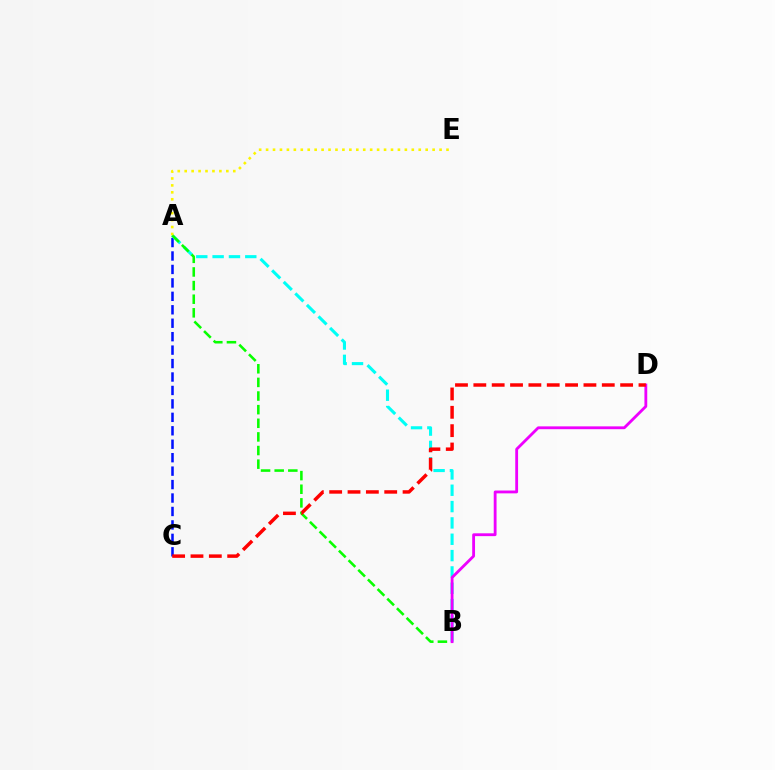{('A', 'C'): [{'color': '#0010ff', 'line_style': 'dashed', 'thickness': 1.83}], ('A', 'B'): [{'color': '#00fff6', 'line_style': 'dashed', 'thickness': 2.22}, {'color': '#08ff00', 'line_style': 'dashed', 'thickness': 1.85}], ('B', 'D'): [{'color': '#ee00ff', 'line_style': 'solid', 'thickness': 2.03}], ('C', 'D'): [{'color': '#ff0000', 'line_style': 'dashed', 'thickness': 2.49}], ('A', 'E'): [{'color': '#fcf500', 'line_style': 'dotted', 'thickness': 1.89}]}